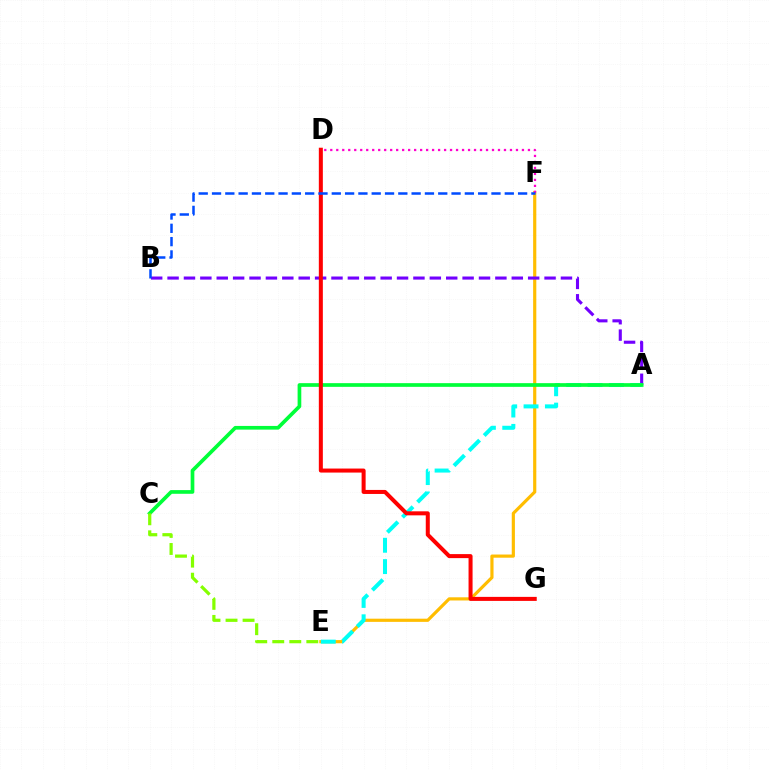{('E', 'F'): [{'color': '#ffbd00', 'line_style': 'solid', 'thickness': 2.29}], ('D', 'F'): [{'color': '#ff00cf', 'line_style': 'dotted', 'thickness': 1.63}], ('A', 'B'): [{'color': '#7200ff', 'line_style': 'dashed', 'thickness': 2.23}], ('A', 'E'): [{'color': '#00fff6', 'line_style': 'dashed', 'thickness': 2.9}], ('A', 'C'): [{'color': '#00ff39', 'line_style': 'solid', 'thickness': 2.66}], ('D', 'G'): [{'color': '#ff0000', 'line_style': 'solid', 'thickness': 2.89}], ('B', 'F'): [{'color': '#004bff', 'line_style': 'dashed', 'thickness': 1.81}], ('C', 'E'): [{'color': '#84ff00', 'line_style': 'dashed', 'thickness': 2.31}]}